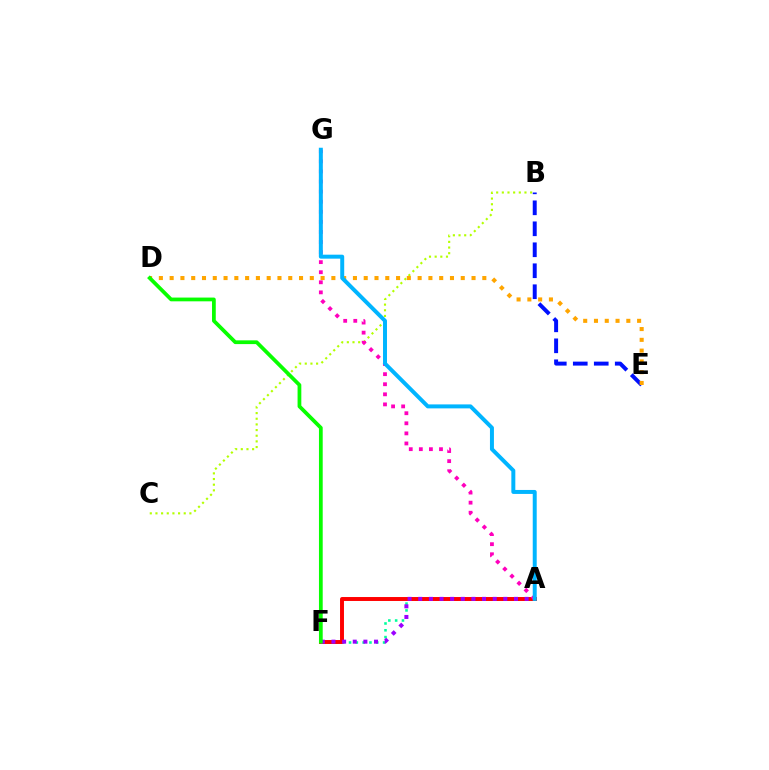{('A', 'F'): [{'color': '#00ff9d', 'line_style': 'dotted', 'thickness': 1.85}, {'color': '#ff0000', 'line_style': 'solid', 'thickness': 2.83}, {'color': '#9b00ff', 'line_style': 'dotted', 'thickness': 2.89}], ('B', 'E'): [{'color': '#0010ff', 'line_style': 'dashed', 'thickness': 2.85}], ('B', 'C'): [{'color': '#b3ff00', 'line_style': 'dotted', 'thickness': 1.54}], ('D', 'E'): [{'color': '#ffa500', 'line_style': 'dotted', 'thickness': 2.93}], ('A', 'G'): [{'color': '#ff00bd', 'line_style': 'dotted', 'thickness': 2.74}, {'color': '#00b5ff', 'line_style': 'solid', 'thickness': 2.86}], ('D', 'F'): [{'color': '#08ff00', 'line_style': 'solid', 'thickness': 2.7}]}